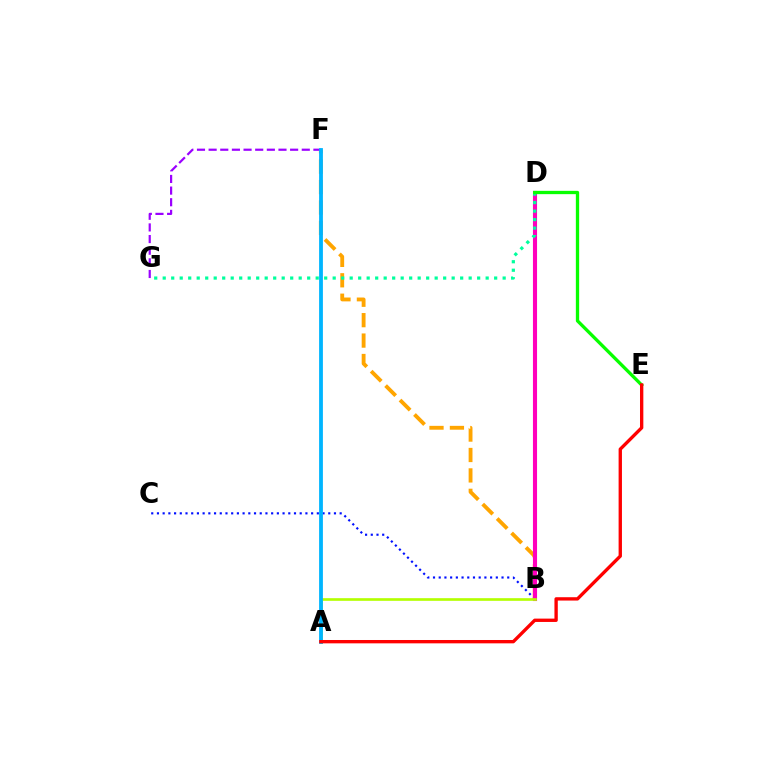{('B', 'C'): [{'color': '#0010ff', 'line_style': 'dotted', 'thickness': 1.55}], ('B', 'F'): [{'color': '#ffa500', 'line_style': 'dashed', 'thickness': 2.77}], ('B', 'D'): [{'color': '#ff00bd', 'line_style': 'solid', 'thickness': 2.95}], ('D', 'G'): [{'color': '#00ff9d', 'line_style': 'dotted', 'thickness': 2.31}], ('F', 'G'): [{'color': '#9b00ff', 'line_style': 'dashed', 'thickness': 1.58}], ('A', 'B'): [{'color': '#b3ff00', 'line_style': 'solid', 'thickness': 1.91}], ('A', 'F'): [{'color': '#00b5ff', 'line_style': 'solid', 'thickness': 2.74}], ('D', 'E'): [{'color': '#08ff00', 'line_style': 'solid', 'thickness': 2.38}], ('A', 'E'): [{'color': '#ff0000', 'line_style': 'solid', 'thickness': 2.41}]}